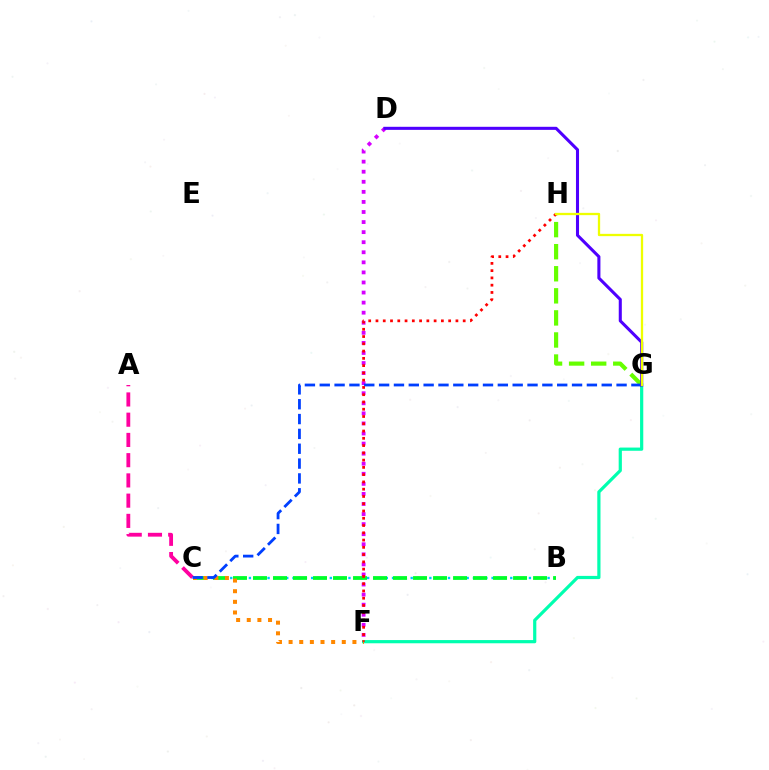{('F', 'G'): [{'color': '#00ffaf', 'line_style': 'solid', 'thickness': 2.31}], ('G', 'H'): [{'color': '#66ff00', 'line_style': 'dashed', 'thickness': 3.0}, {'color': '#eeff00', 'line_style': 'solid', 'thickness': 1.66}], ('A', 'C'): [{'color': '#ff00a0', 'line_style': 'dashed', 'thickness': 2.75}], ('B', 'C'): [{'color': '#00c7ff', 'line_style': 'dotted', 'thickness': 1.69}, {'color': '#00ff27', 'line_style': 'dashed', 'thickness': 2.72}], ('D', 'F'): [{'color': '#d600ff', 'line_style': 'dotted', 'thickness': 2.74}], ('C', 'F'): [{'color': '#ff8800', 'line_style': 'dotted', 'thickness': 2.89}], ('C', 'G'): [{'color': '#003fff', 'line_style': 'dashed', 'thickness': 2.02}], ('F', 'H'): [{'color': '#ff0000', 'line_style': 'dotted', 'thickness': 1.97}], ('D', 'G'): [{'color': '#4f00ff', 'line_style': 'solid', 'thickness': 2.21}]}